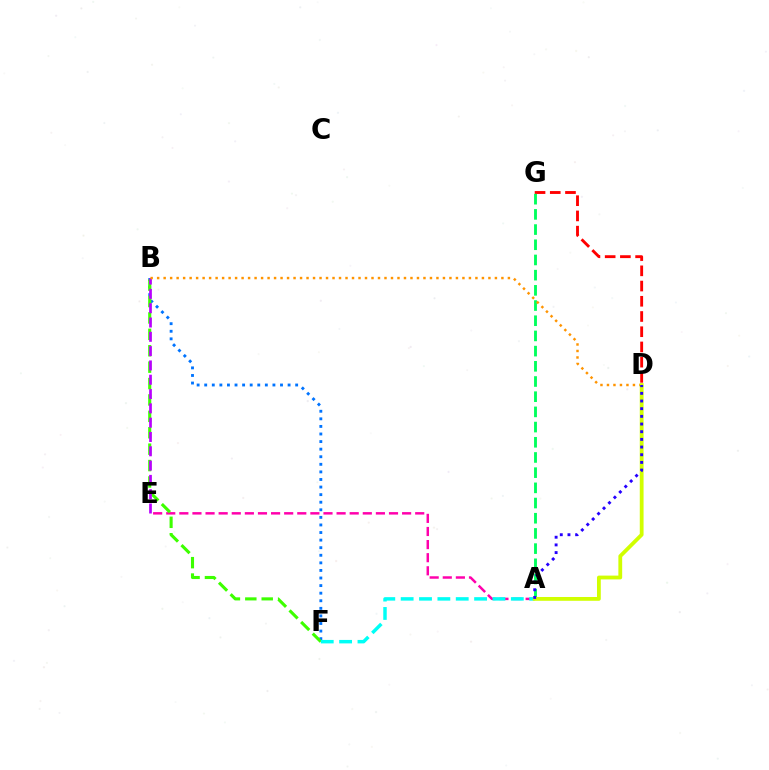{('B', 'F'): [{'color': '#0074ff', 'line_style': 'dotted', 'thickness': 2.06}, {'color': '#3dff00', 'line_style': 'dashed', 'thickness': 2.23}], ('A', 'E'): [{'color': '#ff00ac', 'line_style': 'dashed', 'thickness': 1.78}], ('A', 'F'): [{'color': '#00fff6', 'line_style': 'dashed', 'thickness': 2.49}], ('B', 'E'): [{'color': '#b900ff', 'line_style': 'dashed', 'thickness': 1.94}], ('D', 'G'): [{'color': '#ff0000', 'line_style': 'dashed', 'thickness': 2.07}], ('A', 'G'): [{'color': '#00ff5c', 'line_style': 'dashed', 'thickness': 2.06}], ('B', 'D'): [{'color': '#ff9400', 'line_style': 'dotted', 'thickness': 1.76}], ('A', 'D'): [{'color': '#d1ff00', 'line_style': 'solid', 'thickness': 2.73}, {'color': '#2500ff', 'line_style': 'dotted', 'thickness': 2.09}]}